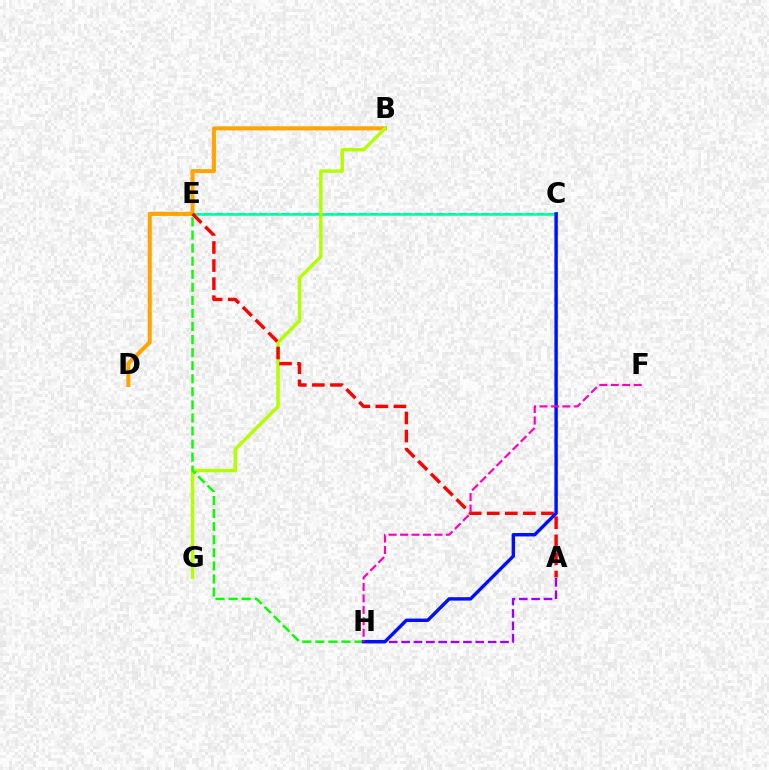{('C', 'E'): [{'color': '#00b5ff', 'line_style': 'dashed', 'thickness': 1.51}, {'color': '#00ff9d', 'line_style': 'solid', 'thickness': 1.81}], ('B', 'D'): [{'color': '#ffa500', 'line_style': 'solid', 'thickness': 2.94}], ('B', 'G'): [{'color': '#b3ff00', 'line_style': 'solid', 'thickness': 2.48}], ('A', 'E'): [{'color': '#ff0000', 'line_style': 'dashed', 'thickness': 2.46}], ('A', 'H'): [{'color': '#9b00ff', 'line_style': 'dashed', 'thickness': 1.68}], ('E', 'H'): [{'color': '#08ff00', 'line_style': 'dashed', 'thickness': 1.77}], ('C', 'H'): [{'color': '#0010ff', 'line_style': 'solid', 'thickness': 2.46}], ('F', 'H'): [{'color': '#ff00bd', 'line_style': 'dashed', 'thickness': 1.56}]}